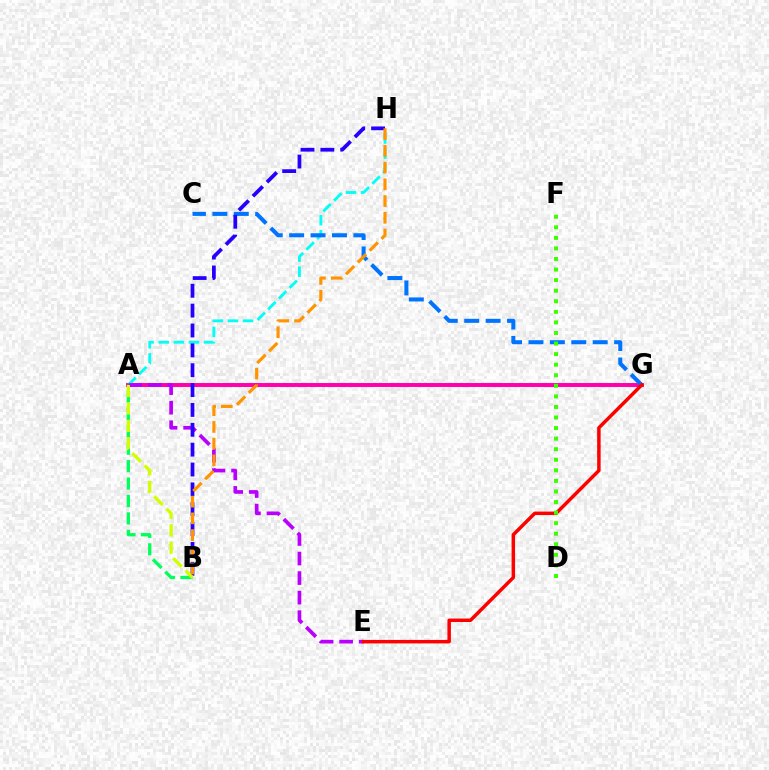{('A', 'G'): [{'color': '#ff00ac', 'line_style': 'solid', 'thickness': 2.83}], ('A', 'H'): [{'color': '#00fff6', 'line_style': 'dashed', 'thickness': 2.05}], ('C', 'G'): [{'color': '#0074ff', 'line_style': 'dashed', 'thickness': 2.91}], ('A', 'E'): [{'color': '#b900ff', 'line_style': 'dashed', 'thickness': 2.66}], ('A', 'B'): [{'color': '#00ff5c', 'line_style': 'dashed', 'thickness': 2.37}, {'color': '#d1ff00', 'line_style': 'dashed', 'thickness': 2.37}], ('B', 'H'): [{'color': '#2500ff', 'line_style': 'dashed', 'thickness': 2.7}, {'color': '#ff9400', 'line_style': 'dashed', 'thickness': 2.27}], ('E', 'G'): [{'color': '#ff0000', 'line_style': 'solid', 'thickness': 2.51}], ('D', 'F'): [{'color': '#3dff00', 'line_style': 'dotted', 'thickness': 2.87}]}